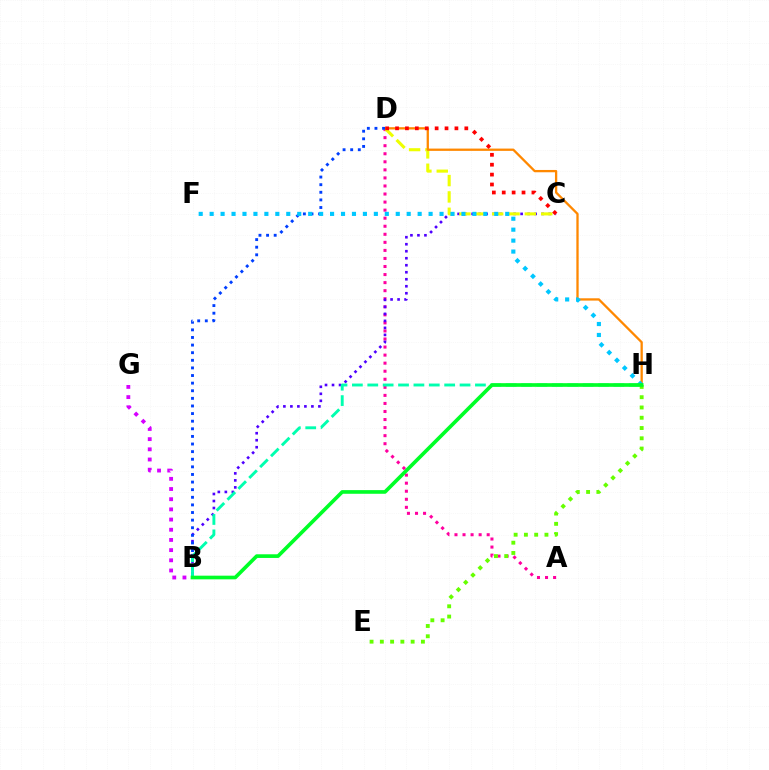{('A', 'D'): [{'color': '#ff00a0', 'line_style': 'dotted', 'thickness': 2.19}], ('B', 'C'): [{'color': '#4f00ff', 'line_style': 'dotted', 'thickness': 1.9}], ('C', 'D'): [{'color': '#eeff00', 'line_style': 'dashed', 'thickness': 2.22}, {'color': '#ff0000', 'line_style': 'dotted', 'thickness': 2.69}], ('D', 'H'): [{'color': '#ff8800', 'line_style': 'solid', 'thickness': 1.66}], ('B', 'D'): [{'color': '#003fff', 'line_style': 'dotted', 'thickness': 2.07}], ('E', 'H'): [{'color': '#66ff00', 'line_style': 'dotted', 'thickness': 2.79}], ('F', 'H'): [{'color': '#00c7ff', 'line_style': 'dotted', 'thickness': 2.97}], ('B', 'H'): [{'color': '#00ffaf', 'line_style': 'dashed', 'thickness': 2.09}, {'color': '#00ff27', 'line_style': 'solid', 'thickness': 2.63}], ('B', 'G'): [{'color': '#d600ff', 'line_style': 'dotted', 'thickness': 2.77}]}